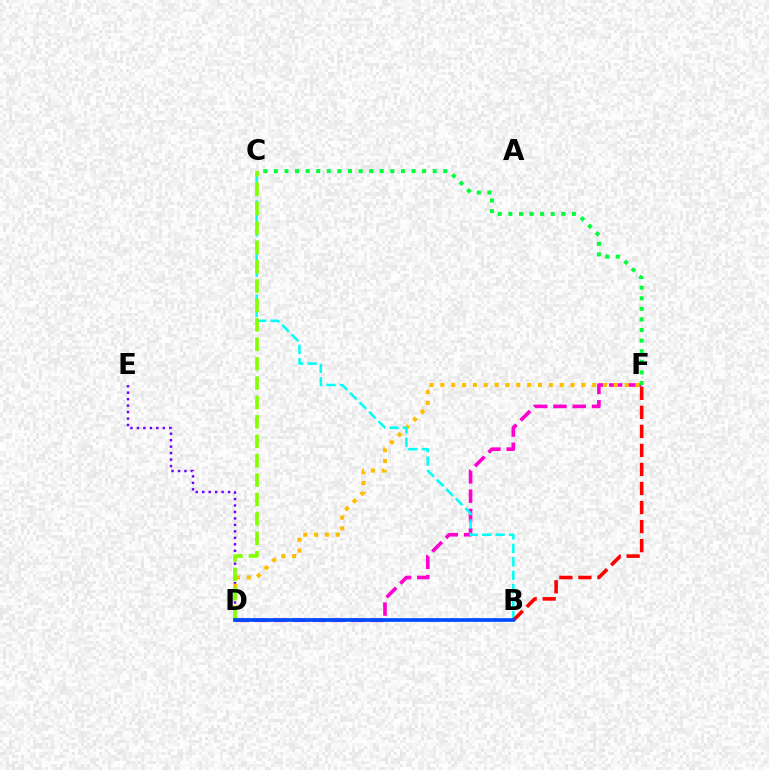{('D', 'F'): [{'color': '#ff00cf', 'line_style': 'dashed', 'thickness': 2.62}, {'color': '#ffbd00', 'line_style': 'dotted', 'thickness': 2.95}], ('D', 'E'): [{'color': '#7200ff', 'line_style': 'dotted', 'thickness': 1.76}], ('B', 'C'): [{'color': '#00fff6', 'line_style': 'dashed', 'thickness': 1.83}], ('C', 'F'): [{'color': '#00ff39', 'line_style': 'dotted', 'thickness': 2.88}], ('C', 'D'): [{'color': '#84ff00', 'line_style': 'dashed', 'thickness': 2.63}], ('B', 'F'): [{'color': '#ff0000', 'line_style': 'dashed', 'thickness': 2.59}], ('B', 'D'): [{'color': '#004bff', 'line_style': 'solid', 'thickness': 2.66}]}